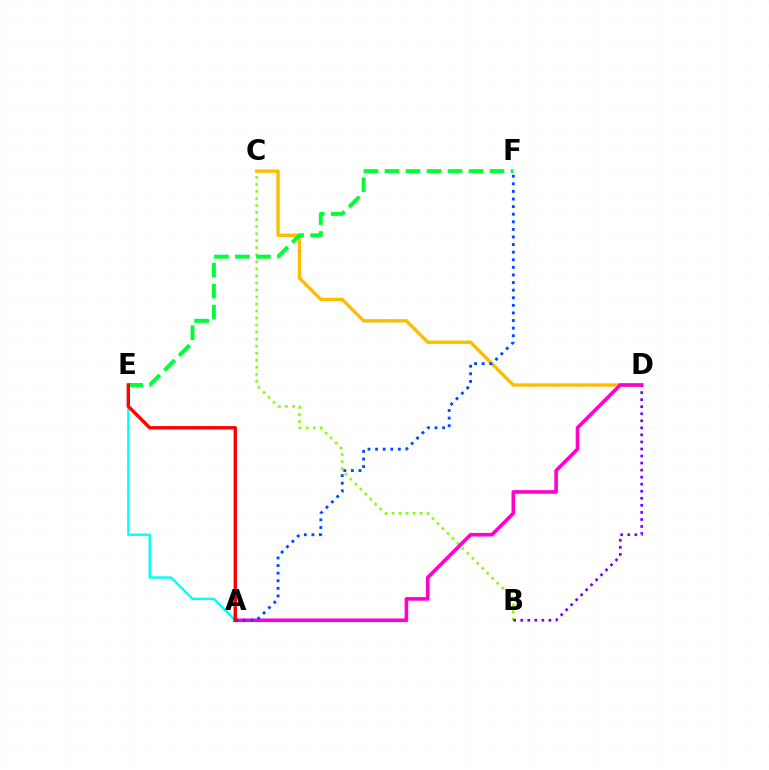{('C', 'D'): [{'color': '#ffbd00', 'line_style': 'solid', 'thickness': 2.44}], ('A', 'E'): [{'color': '#00fff6', 'line_style': 'solid', 'thickness': 1.72}, {'color': '#ff0000', 'line_style': 'solid', 'thickness': 2.43}], ('B', 'C'): [{'color': '#84ff00', 'line_style': 'dotted', 'thickness': 1.91}], ('B', 'D'): [{'color': '#7200ff', 'line_style': 'dotted', 'thickness': 1.91}], ('E', 'F'): [{'color': '#00ff39', 'line_style': 'dashed', 'thickness': 2.85}], ('A', 'D'): [{'color': '#ff00cf', 'line_style': 'solid', 'thickness': 2.6}], ('A', 'F'): [{'color': '#004bff', 'line_style': 'dotted', 'thickness': 2.06}]}